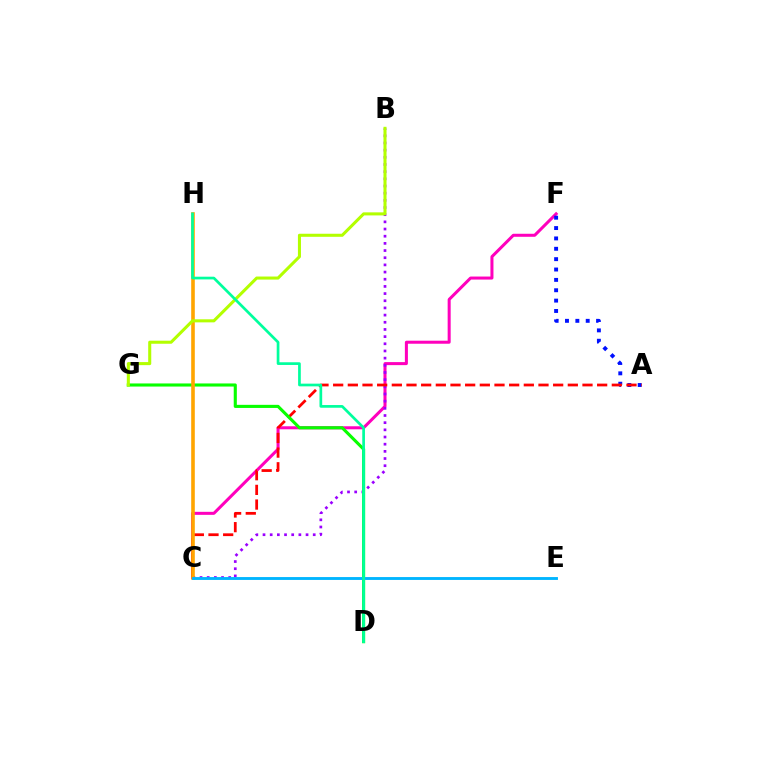{('C', 'F'): [{'color': '#ff00bd', 'line_style': 'solid', 'thickness': 2.18}], ('A', 'F'): [{'color': '#0010ff', 'line_style': 'dotted', 'thickness': 2.82}], ('B', 'C'): [{'color': '#9b00ff', 'line_style': 'dotted', 'thickness': 1.95}], ('A', 'C'): [{'color': '#ff0000', 'line_style': 'dashed', 'thickness': 1.99}], ('D', 'G'): [{'color': '#08ff00', 'line_style': 'solid', 'thickness': 2.24}], ('C', 'H'): [{'color': '#ffa500', 'line_style': 'solid', 'thickness': 2.6}], ('B', 'G'): [{'color': '#b3ff00', 'line_style': 'solid', 'thickness': 2.2}], ('C', 'E'): [{'color': '#00b5ff', 'line_style': 'solid', 'thickness': 2.07}], ('D', 'H'): [{'color': '#00ff9d', 'line_style': 'solid', 'thickness': 1.95}]}